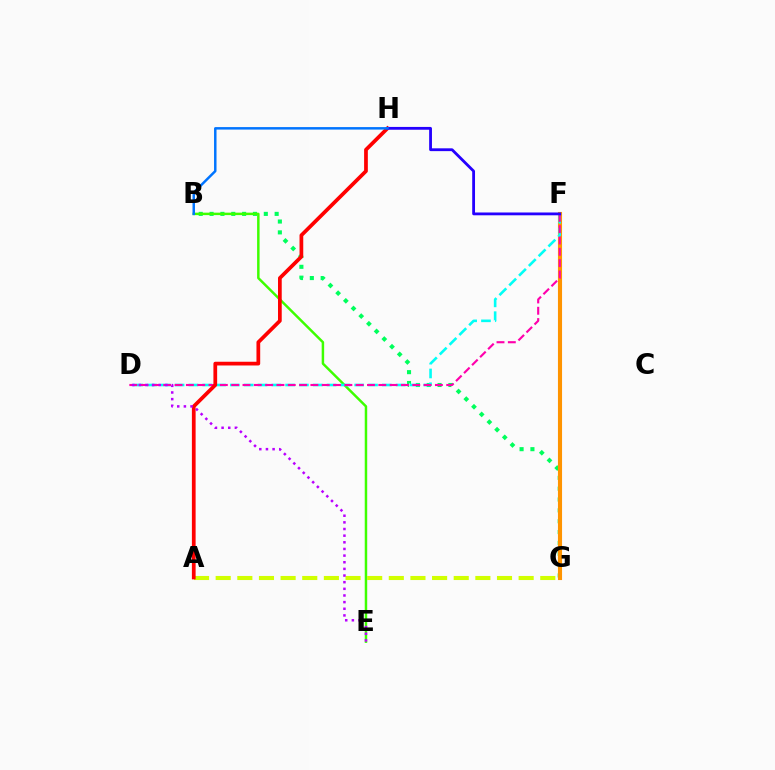{('B', 'G'): [{'color': '#00ff5c', 'line_style': 'dotted', 'thickness': 2.95}], ('F', 'G'): [{'color': '#ff9400', 'line_style': 'solid', 'thickness': 2.96}], ('B', 'E'): [{'color': '#3dff00', 'line_style': 'solid', 'thickness': 1.78}], ('D', 'F'): [{'color': '#00fff6', 'line_style': 'dashed', 'thickness': 1.88}, {'color': '#ff00ac', 'line_style': 'dashed', 'thickness': 1.54}], ('A', 'G'): [{'color': '#d1ff00', 'line_style': 'dashed', 'thickness': 2.94}], ('A', 'H'): [{'color': '#ff0000', 'line_style': 'solid', 'thickness': 2.69}], ('F', 'H'): [{'color': '#2500ff', 'line_style': 'solid', 'thickness': 2.02}], ('D', 'E'): [{'color': '#b900ff', 'line_style': 'dotted', 'thickness': 1.81}], ('B', 'H'): [{'color': '#0074ff', 'line_style': 'solid', 'thickness': 1.79}]}